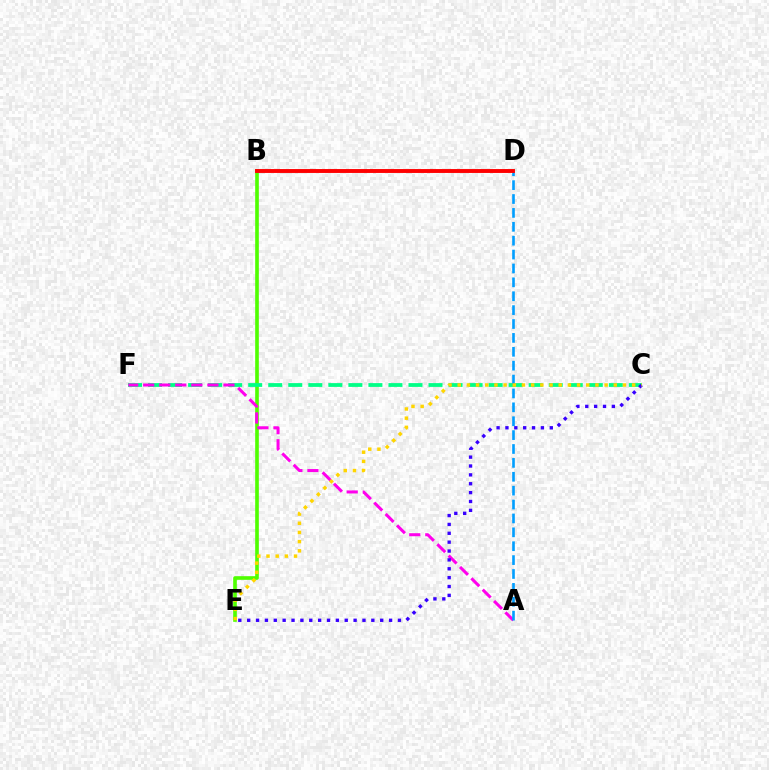{('B', 'E'): [{'color': '#4fff00', 'line_style': 'solid', 'thickness': 2.62}], ('C', 'F'): [{'color': '#00ff86', 'line_style': 'dashed', 'thickness': 2.72}], ('A', 'F'): [{'color': '#ff00ed', 'line_style': 'dashed', 'thickness': 2.18}], ('A', 'D'): [{'color': '#009eff', 'line_style': 'dashed', 'thickness': 1.89}], ('C', 'E'): [{'color': '#3700ff', 'line_style': 'dotted', 'thickness': 2.41}, {'color': '#ffd500', 'line_style': 'dotted', 'thickness': 2.49}], ('B', 'D'): [{'color': '#ff0000', 'line_style': 'solid', 'thickness': 2.81}]}